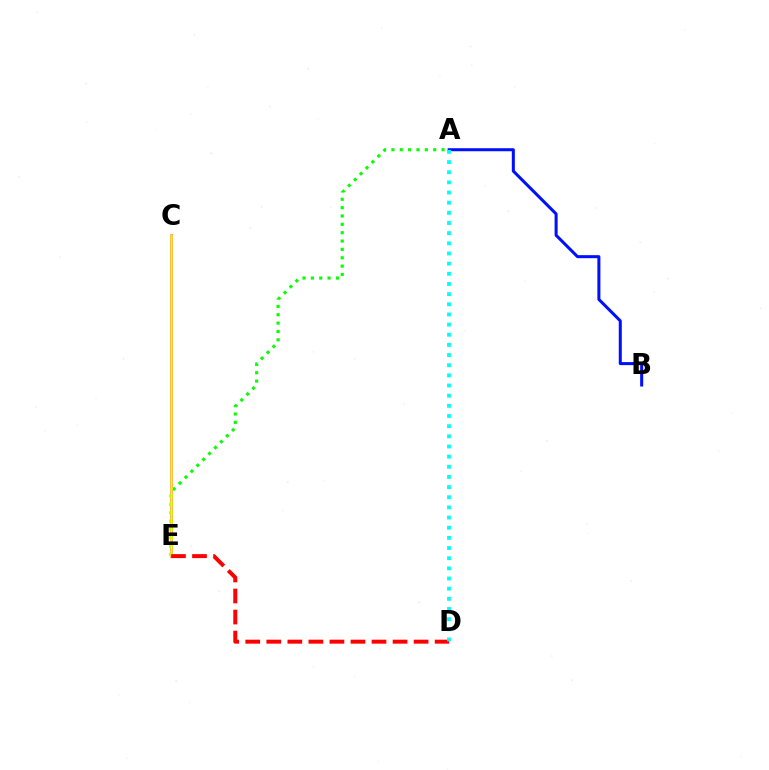{('C', 'E'): [{'color': '#ee00ff', 'line_style': 'solid', 'thickness': 1.96}, {'color': '#fcf500', 'line_style': 'solid', 'thickness': 1.83}], ('A', 'E'): [{'color': '#08ff00', 'line_style': 'dotted', 'thickness': 2.27}], ('A', 'B'): [{'color': '#0010ff', 'line_style': 'solid', 'thickness': 2.18}], ('D', 'E'): [{'color': '#ff0000', 'line_style': 'dashed', 'thickness': 2.86}], ('A', 'D'): [{'color': '#00fff6', 'line_style': 'dotted', 'thickness': 2.76}]}